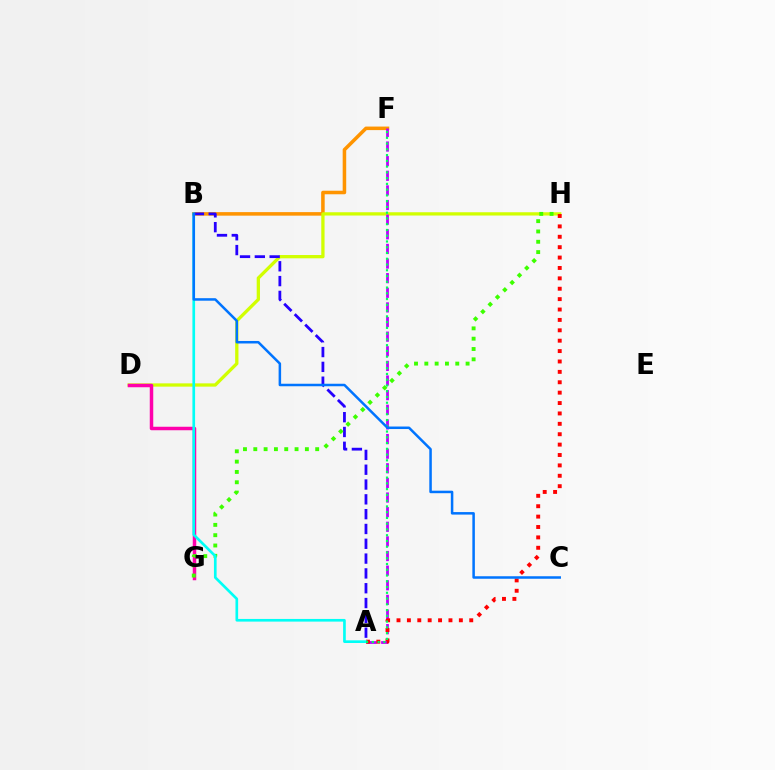{('B', 'F'): [{'color': '#ff9400', 'line_style': 'solid', 'thickness': 2.55}], ('D', 'H'): [{'color': '#d1ff00', 'line_style': 'solid', 'thickness': 2.36}], ('D', 'G'): [{'color': '#ff00ac', 'line_style': 'solid', 'thickness': 2.52}], ('A', 'F'): [{'color': '#b900ff', 'line_style': 'dashed', 'thickness': 1.99}, {'color': '#00ff5c', 'line_style': 'dotted', 'thickness': 1.56}], ('A', 'B'): [{'color': '#2500ff', 'line_style': 'dashed', 'thickness': 2.01}, {'color': '#00fff6', 'line_style': 'solid', 'thickness': 1.92}], ('A', 'H'): [{'color': '#ff0000', 'line_style': 'dotted', 'thickness': 2.82}], ('G', 'H'): [{'color': '#3dff00', 'line_style': 'dotted', 'thickness': 2.8}], ('B', 'C'): [{'color': '#0074ff', 'line_style': 'solid', 'thickness': 1.81}]}